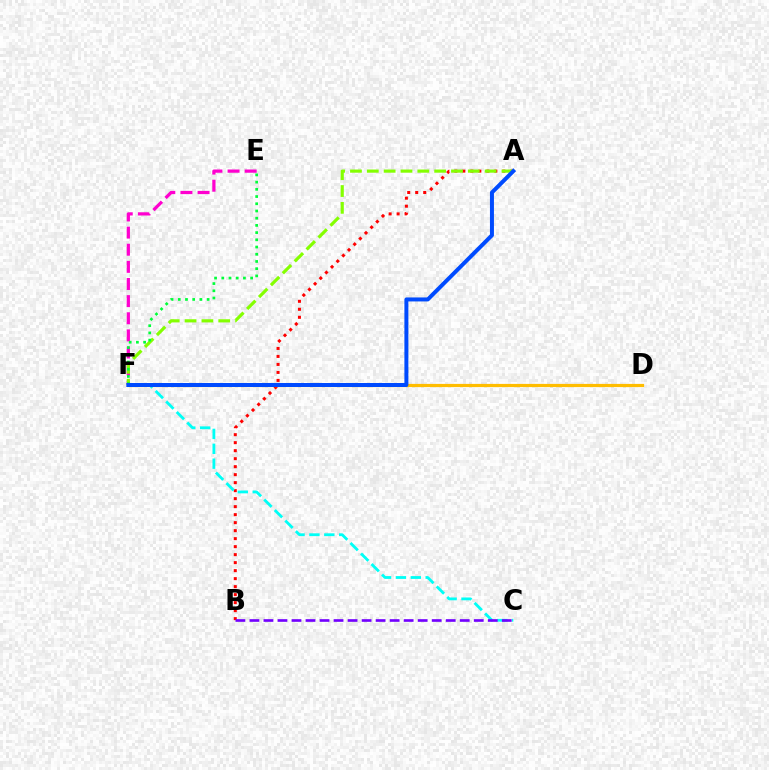{('E', 'F'): [{'color': '#ff00cf', 'line_style': 'dashed', 'thickness': 2.33}, {'color': '#00ff39', 'line_style': 'dotted', 'thickness': 1.96}], ('A', 'B'): [{'color': '#ff0000', 'line_style': 'dotted', 'thickness': 2.17}], ('C', 'F'): [{'color': '#00fff6', 'line_style': 'dashed', 'thickness': 2.02}], ('A', 'F'): [{'color': '#84ff00', 'line_style': 'dashed', 'thickness': 2.29}, {'color': '#004bff', 'line_style': 'solid', 'thickness': 2.87}], ('B', 'C'): [{'color': '#7200ff', 'line_style': 'dashed', 'thickness': 1.9}], ('D', 'F'): [{'color': '#ffbd00', 'line_style': 'solid', 'thickness': 2.31}]}